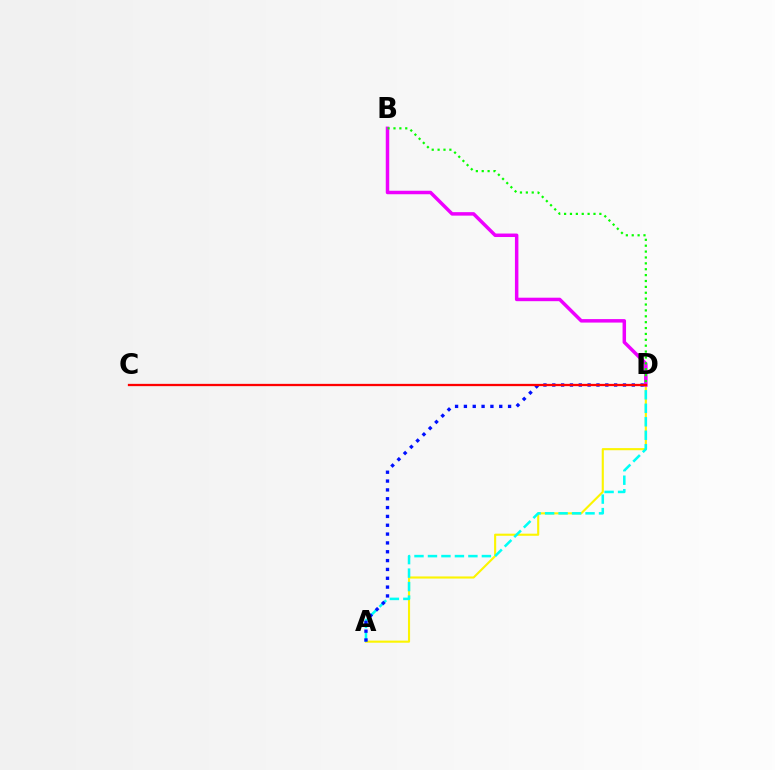{('A', 'D'): [{'color': '#fcf500', 'line_style': 'solid', 'thickness': 1.53}, {'color': '#00fff6', 'line_style': 'dashed', 'thickness': 1.83}, {'color': '#0010ff', 'line_style': 'dotted', 'thickness': 2.4}], ('B', 'D'): [{'color': '#ee00ff', 'line_style': 'solid', 'thickness': 2.51}, {'color': '#08ff00', 'line_style': 'dotted', 'thickness': 1.6}], ('C', 'D'): [{'color': '#ff0000', 'line_style': 'solid', 'thickness': 1.64}]}